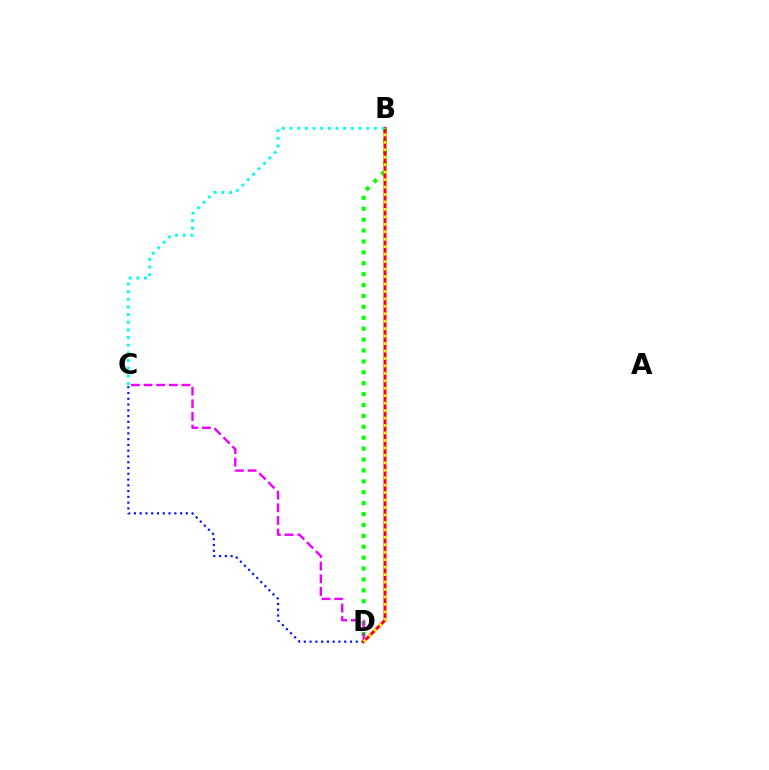{('C', 'D'): [{'color': '#0010ff', 'line_style': 'dotted', 'thickness': 1.57}, {'color': '#ee00ff', 'line_style': 'dashed', 'thickness': 1.72}], ('B', 'D'): [{'color': '#08ff00', 'line_style': 'dotted', 'thickness': 2.96}, {'color': '#ff0000', 'line_style': 'solid', 'thickness': 2.18}, {'color': '#fcf500', 'line_style': 'dotted', 'thickness': 2.02}], ('B', 'C'): [{'color': '#00fff6', 'line_style': 'dotted', 'thickness': 2.08}]}